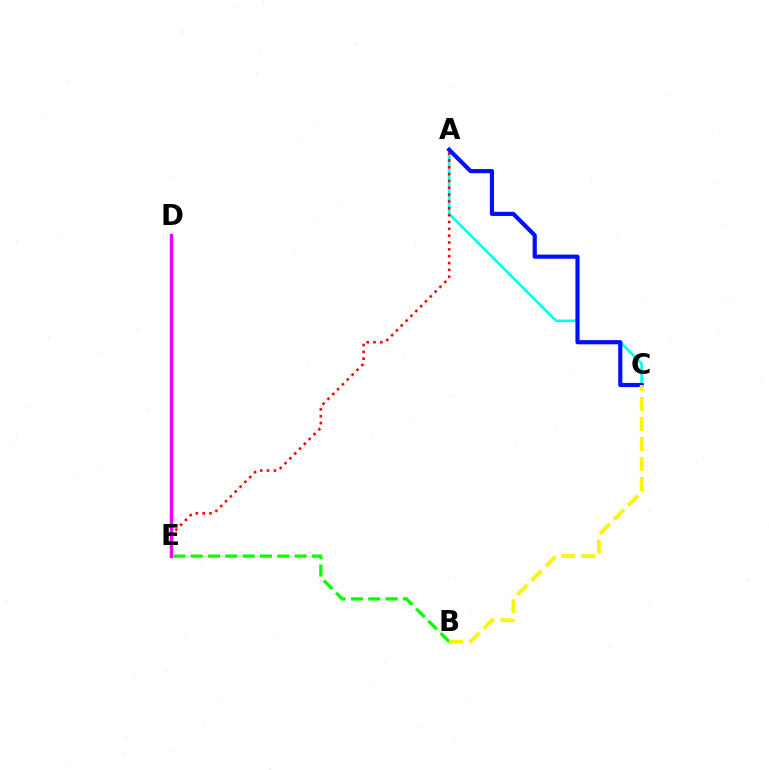{('A', 'C'): [{'color': '#00fff6', 'line_style': 'solid', 'thickness': 1.9}, {'color': '#0010ff', 'line_style': 'solid', 'thickness': 3.0}], ('A', 'E'): [{'color': '#ff0000', 'line_style': 'dotted', 'thickness': 1.86}], ('D', 'E'): [{'color': '#ee00ff', 'line_style': 'solid', 'thickness': 2.45}], ('B', 'E'): [{'color': '#08ff00', 'line_style': 'dashed', 'thickness': 2.35}], ('B', 'C'): [{'color': '#fcf500', 'line_style': 'dashed', 'thickness': 2.72}]}